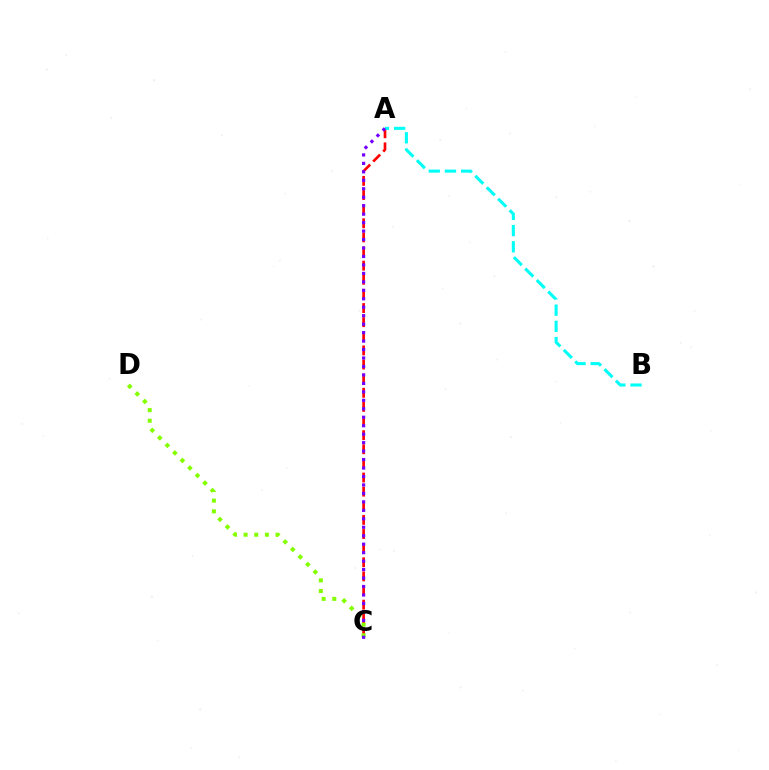{('A', 'C'): [{'color': '#ff0000', 'line_style': 'dashed', 'thickness': 1.92}, {'color': '#7200ff', 'line_style': 'dotted', 'thickness': 2.3}], ('C', 'D'): [{'color': '#84ff00', 'line_style': 'dotted', 'thickness': 2.89}], ('A', 'B'): [{'color': '#00fff6', 'line_style': 'dashed', 'thickness': 2.2}]}